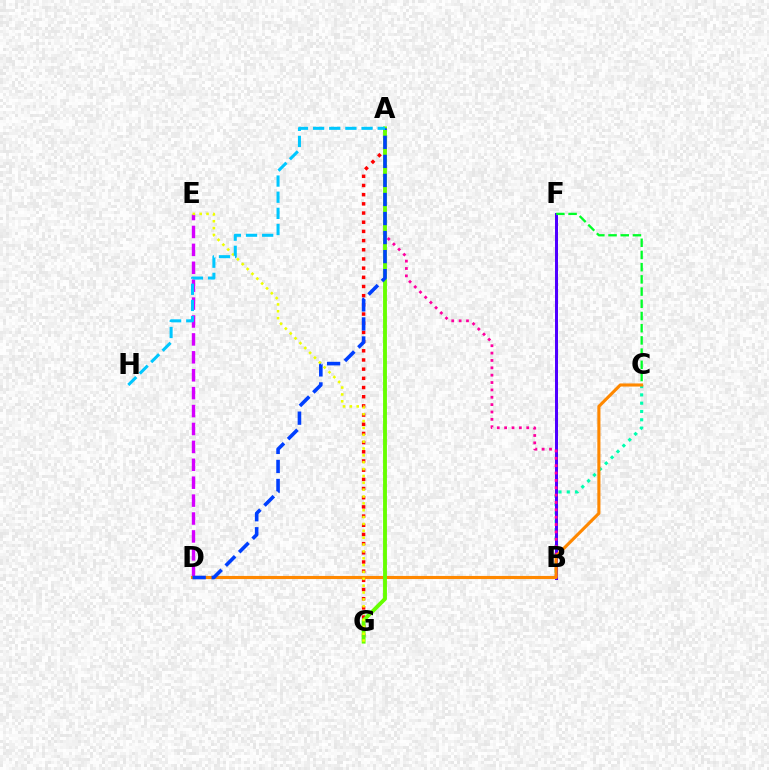{('B', 'C'): [{'color': '#00ffaf', 'line_style': 'dotted', 'thickness': 2.26}], ('A', 'G'): [{'color': '#ff0000', 'line_style': 'dotted', 'thickness': 2.5}, {'color': '#66ff00', 'line_style': 'solid', 'thickness': 2.79}], ('B', 'F'): [{'color': '#4f00ff', 'line_style': 'solid', 'thickness': 2.16}], ('C', 'F'): [{'color': '#00ff27', 'line_style': 'dashed', 'thickness': 1.66}], ('D', 'E'): [{'color': '#d600ff', 'line_style': 'dashed', 'thickness': 2.43}], ('A', 'B'): [{'color': '#ff00a0', 'line_style': 'dotted', 'thickness': 2.0}], ('C', 'D'): [{'color': '#ff8800', 'line_style': 'solid', 'thickness': 2.24}], ('A', 'D'): [{'color': '#003fff', 'line_style': 'dashed', 'thickness': 2.59}], ('E', 'G'): [{'color': '#eeff00', 'line_style': 'dotted', 'thickness': 1.86}], ('A', 'H'): [{'color': '#00c7ff', 'line_style': 'dashed', 'thickness': 2.19}]}